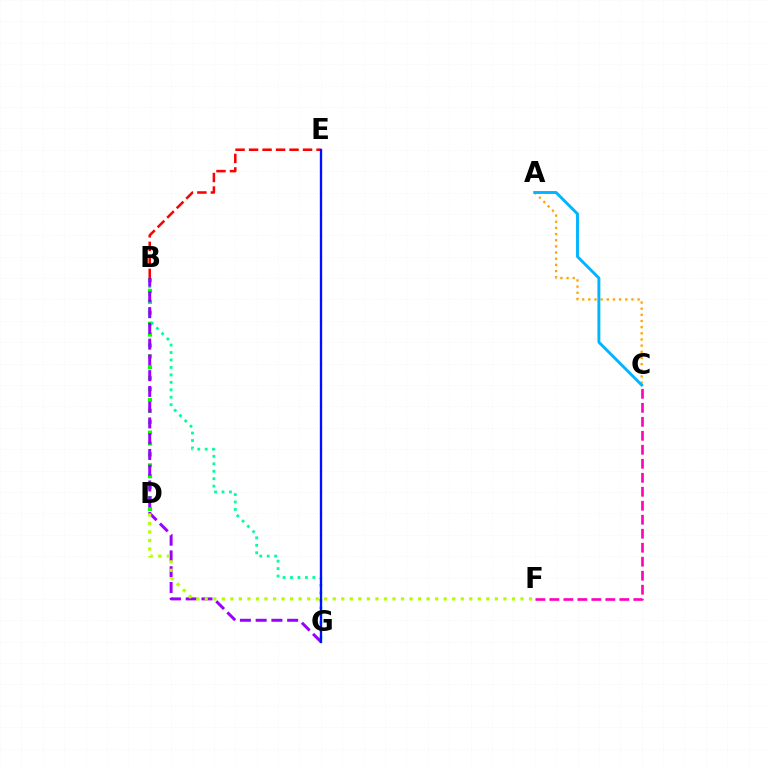{('B', 'D'): [{'color': '#08ff00', 'line_style': 'dotted', 'thickness': 2.96}], ('B', 'G'): [{'color': '#00ff9d', 'line_style': 'dotted', 'thickness': 2.02}, {'color': '#9b00ff', 'line_style': 'dashed', 'thickness': 2.14}], ('A', 'C'): [{'color': '#ffa500', 'line_style': 'dotted', 'thickness': 1.67}, {'color': '#00b5ff', 'line_style': 'solid', 'thickness': 2.09}], ('B', 'E'): [{'color': '#ff0000', 'line_style': 'dashed', 'thickness': 1.83}], ('E', 'G'): [{'color': '#0010ff', 'line_style': 'solid', 'thickness': 1.68}], ('D', 'F'): [{'color': '#b3ff00', 'line_style': 'dotted', 'thickness': 2.32}], ('C', 'F'): [{'color': '#ff00bd', 'line_style': 'dashed', 'thickness': 1.9}]}